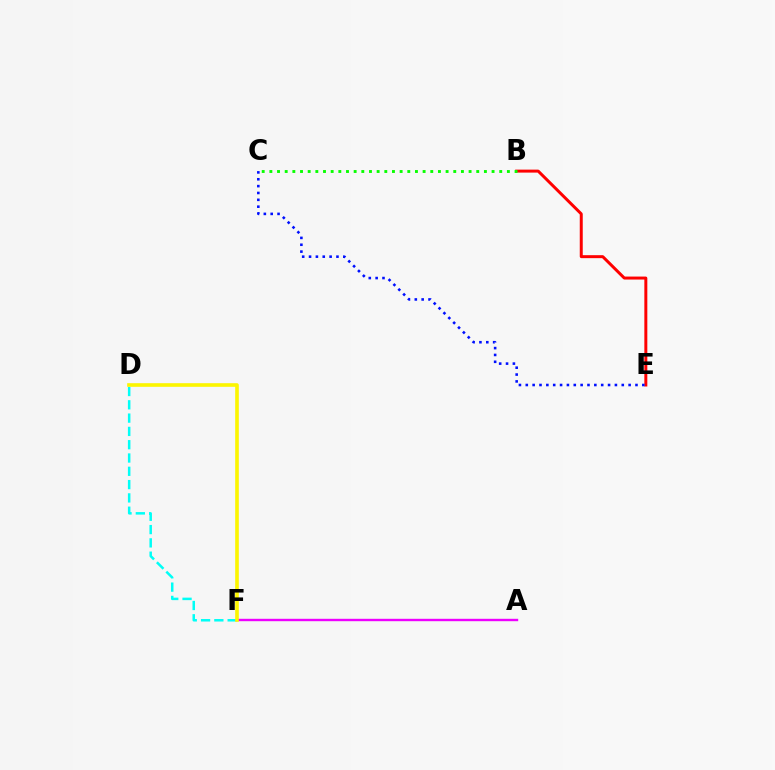{('A', 'F'): [{'color': '#ee00ff', 'line_style': 'solid', 'thickness': 1.73}], ('B', 'E'): [{'color': '#ff0000', 'line_style': 'solid', 'thickness': 2.15}], ('D', 'F'): [{'color': '#00fff6', 'line_style': 'dashed', 'thickness': 1.81}, {'color': '#fcf500', 'line_style': 'solid', 'thickness': 2.61}], ('C', 'E'): [{'color': '#0010ff', 'line_style': 'dotted', 'thickness': 1.86}], ('B', 'C'): [{'color': '#08ff00', 'line_style': 'dotted', 'thickness': 2.08}]}